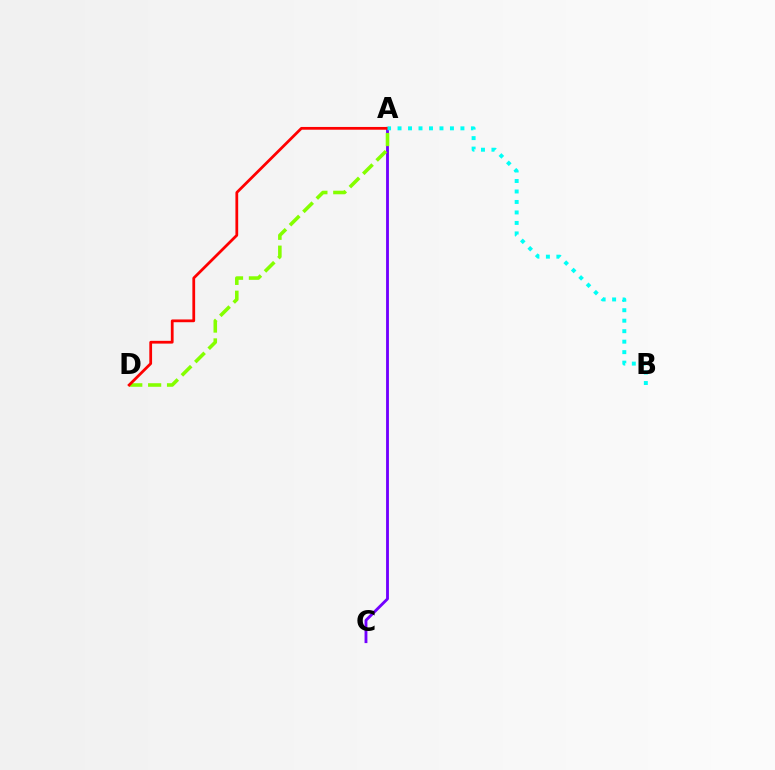{('A', 'C'): [{'color': '#7200ff', 'line_style': 'solid', 'thickness': 2.05}], ('A', 'D'): [{'color': '#84ff00', 'line_style': 'dashed', 'thickness': 2.57}, {'color': '#ff0000', 'line_style': 'solid', 'thickness': 1.99}], ('A', 'B'): [{'color': '#00fff6', 'line_style': 'dotted', 'thickness': 2.85}]}